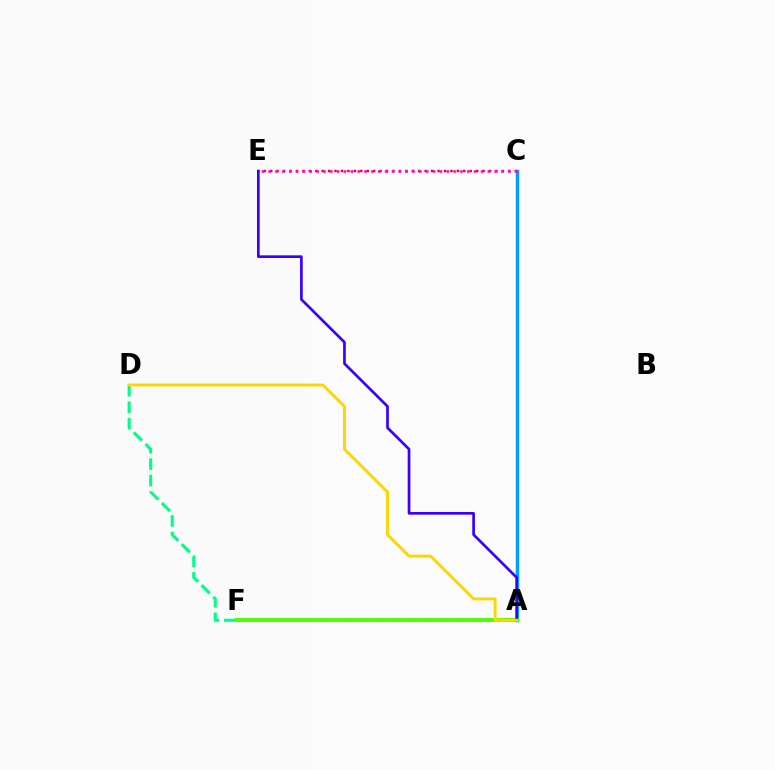{('A', 'D'): [{'color': '#00ff86', 'line_style': 'dashed', 'thickness': 2.24}, {'color': '#ffd500', 'line_style': 'solid', 'thickness': 2.09}], ('A', 'C'): [{'color': '#009eff', 'line_style': 'solid', 'thickness': 2.47}], ('C', 'E'): [{'color': '#ff0000', 'line_style': 'dotted', 'thickness': 1.75}, {'color': '#ff00ed', 'line_style': 'dotted', 'thickness': 1.86}], ('A', 'F'): [{'color': '#4fff00', 'line_style': 'solid', 'thickness': 2.82}], ('A', 'E'): [{'color': '#3700ff', 'line_style': 'solid', 'thickness': 1.93}]}